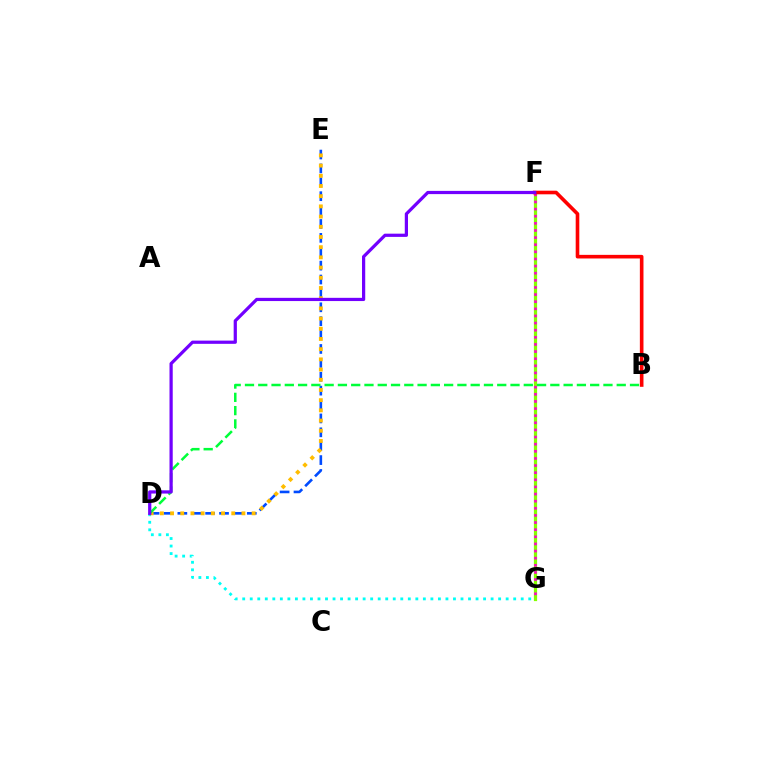{('F', 'G'): [{'color': '#84ff00', 'line_style': 'solid', 'thickness': 2.33}, {'color': '#ff00cf', 'line_style': 'dotted', 'thickness': 1.94}], ('D', 'G'): [{'color': '#00fff6', 'line_style': 'dotted', 'thickness': 2.05}], ('D', 'E'): [{'color': '#004bff', 'line_style': 'dashed', 'thickness': 1.89}, {'color': '#ffbd00', 'line_style': 'dotted', 'thickness': 2.77}], ('B', 'D'): [{'color': '#00ff39', 'line_style': 'dashed', 'thickness': 1.8}], ('B', 'F'): [{'color': '#ff0000', 'line_style': 'solid', 'thickness': 2.6}], ('D', 'F'): [{'color': '#7200ff', 'line_style': 'solid', 'thickness': 2.32}]}